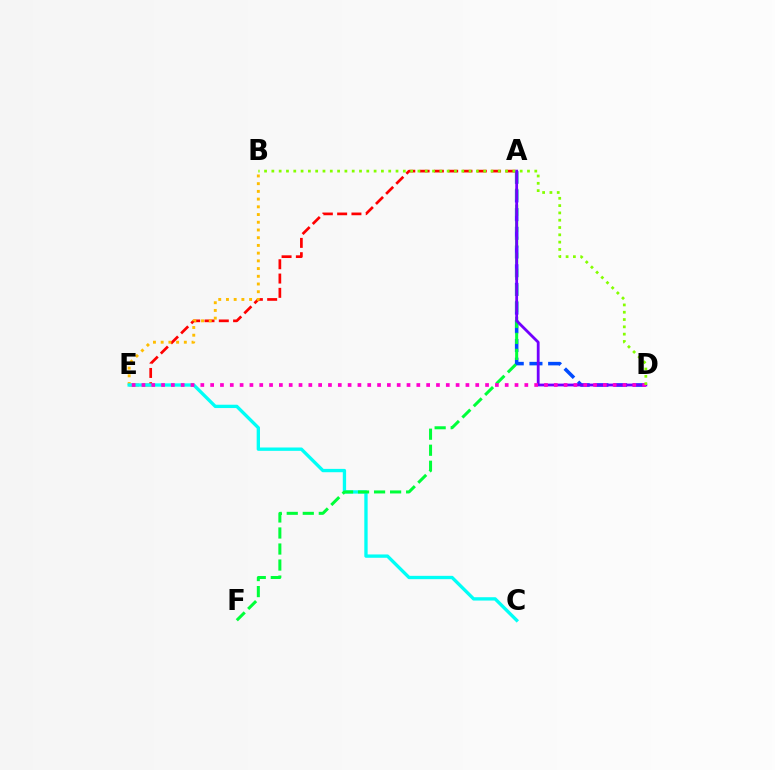{('A', 'E'): [{'color': '#ff0000', 'line_style': 'dashed', 'thickness': 1.94}], ('B', 'E'): [{'color': '#ffbd00', 'line_style': 'dotted', 'thickness': 2.1}], ('A', 'D'): [{'color': '#004bff', 'line_style': 'dashed', 'thickness': 2.54}, {'color': '#7200ff', 'line_style': 'solid', 'thickness': 2.01}], ('C', 'E'): [{'color': '#00fff6', 'line_style': 'solid', 'thickness': 2.4}], ('A', 'F'): [{'color': '#00ff39', 'line_style': 'dashed', 'thickness': 2.18}], ('D', 'E'): [{'color': '#ff00cf', 'line_style': 'dotted', 'thickness': 2.67}], ('B', 'D'): [{'color': '#84ff00', 'line_style': 'dotted', 'thickness': 1.98}]}